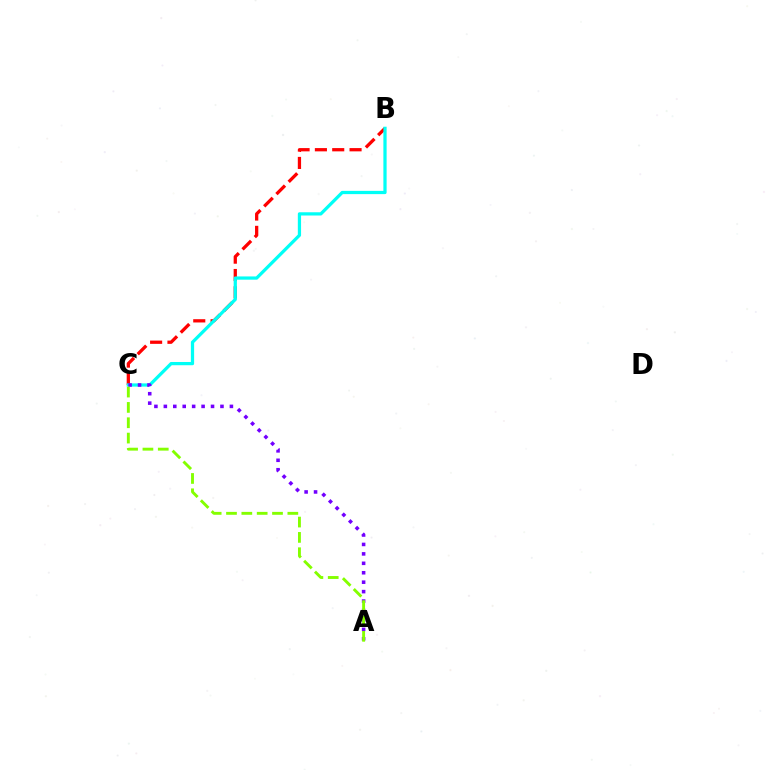{('B', 'C'): [{'color': '#ff0000', 'line_style': 'dashed', 'thickness': 2.35}, {'color': '#00fff6', 'line_style': 'solid', 'thickness': 2.33}], ('A', 'C'): [{'color': '#7200ff', 'line_style': 'dotted', 'thickness': 2.56}, {'color': '#84ff00', 'line_style': 'dashed', 'thickness': 2.08}]}